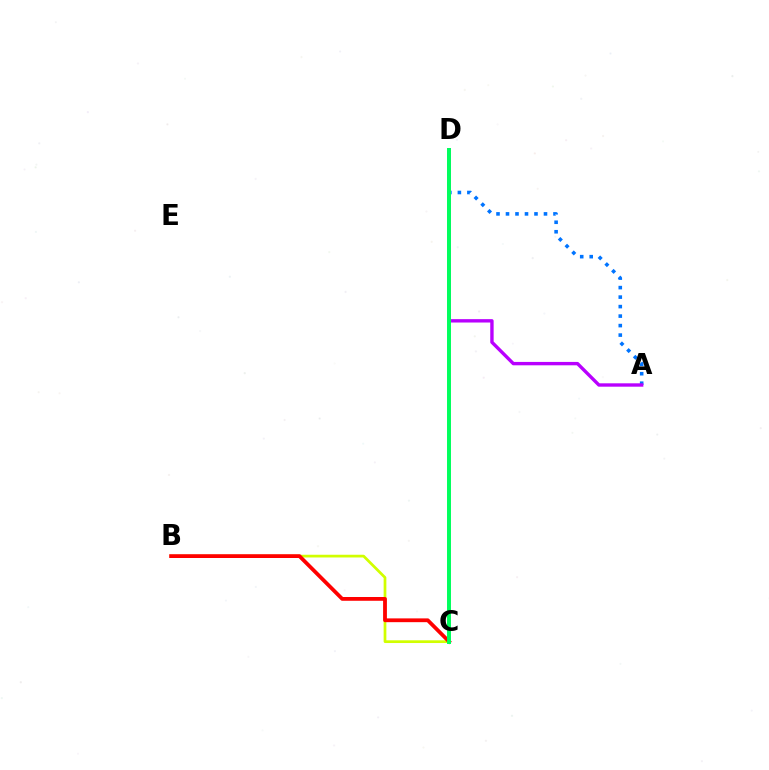{('B', 'C'): [{'color': '#d1ff00', 'line_style': 'solid', 'thickness': 1.97}, {'color': '#ff0000', 'line_style': 'solid', 'thickness': 2.72}], ('A', 'D'): [{'color': '#0074ff', 'line_style': 'dotted', 'thickness': 2.58}, {'color': '#b900ff', 'line_style': 'solid', 'thickness': 2.43}], ('C', 'D'): [{'color': '#00ff5c', 'line_style': 'solid', 'thickness': 2.85}]}